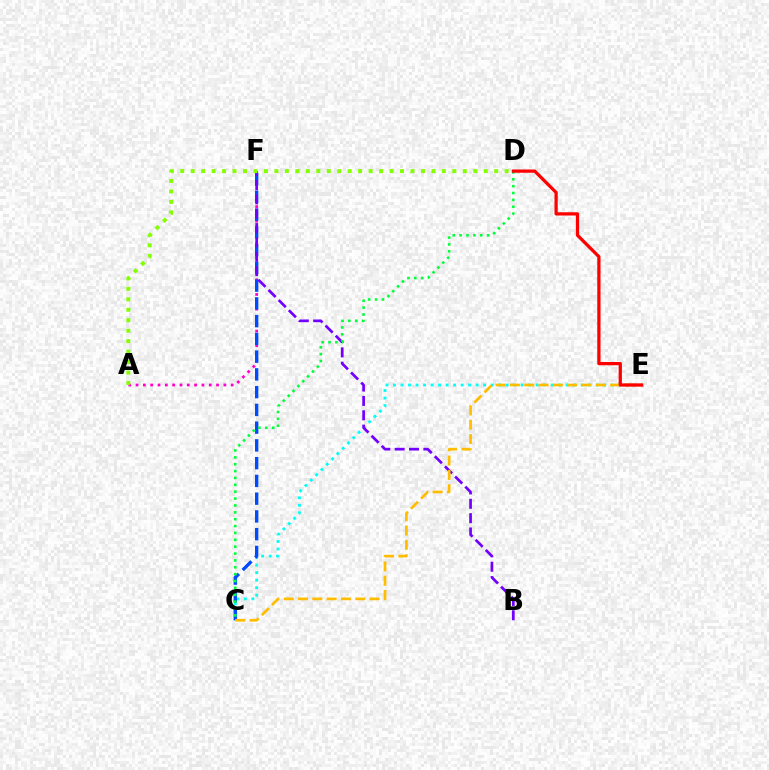{('A', 'F'): [{'color': '#ff00cf', 'line_style': 'dotted', 'thickness': 1.99}], ('C', 'E'): [{'color': '#00fff6', 'line_style': 'dotted', 'thickness': 2.04}, {'color': '#ffbd00', 'line_style': 'dashed', 'thickness': 1.94}], ('C', 'F'): [{'color': '#004bff', 'line_style': 'dashed', 'thickness': 2.41}], ('B', 'F'): [{'color': '#7200ff', 'line_style': 'dashed', 'thickness': 1.95}], ('C', 'D'): [{'color': '#00ff39', 'line_style': 'dotted', 'thickness': 1.87}], ('D', 'E'): [{'color': '#ff0000', 'line_style': 'solid', 'thickness': 2.34}], ('A', 'D'): [{'color': '#84ff00', 'line_style': 'dotted', 'thickness': 2.84}]}